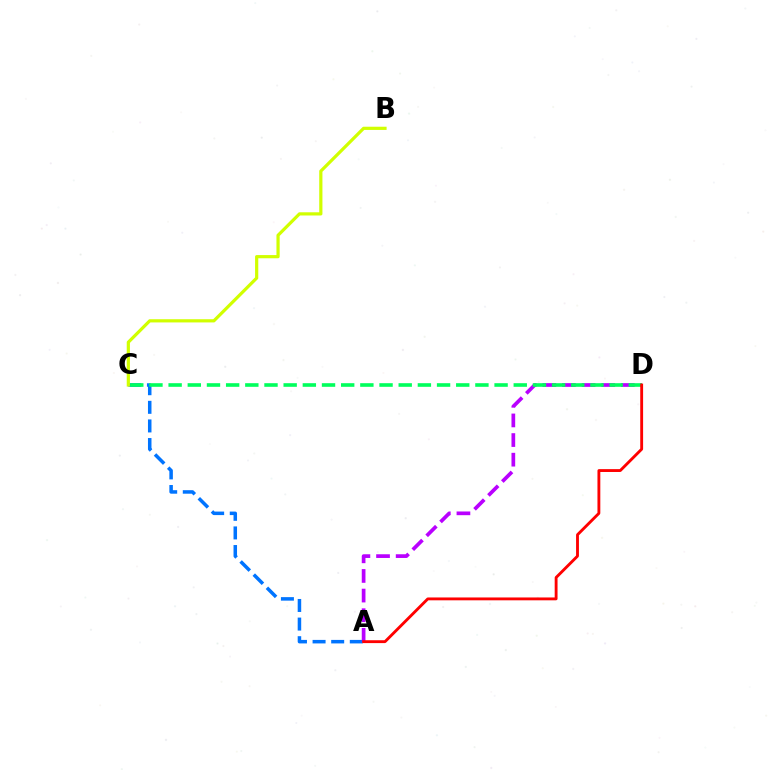{('A', 'C'): [{'color': '#0074ff', 'line_style': 'dashed', 'thickness': 2.53}], ('A', 'D'): [{'color': '#b900ff', 'line_style': 'dashed', 'thickness': 2.67}, {'color': '#ff0000', 'line_style': 'solid', 'thickness': 2.06}], ('C', 'D'): [{'color': '#00ff5c', 'line_style': 'dashed', 'thickness': 2.6}], ('B', 'C'): [{'color': '#d1ff00', 'line_style': 'solid', 'thickness': 2.31}]}